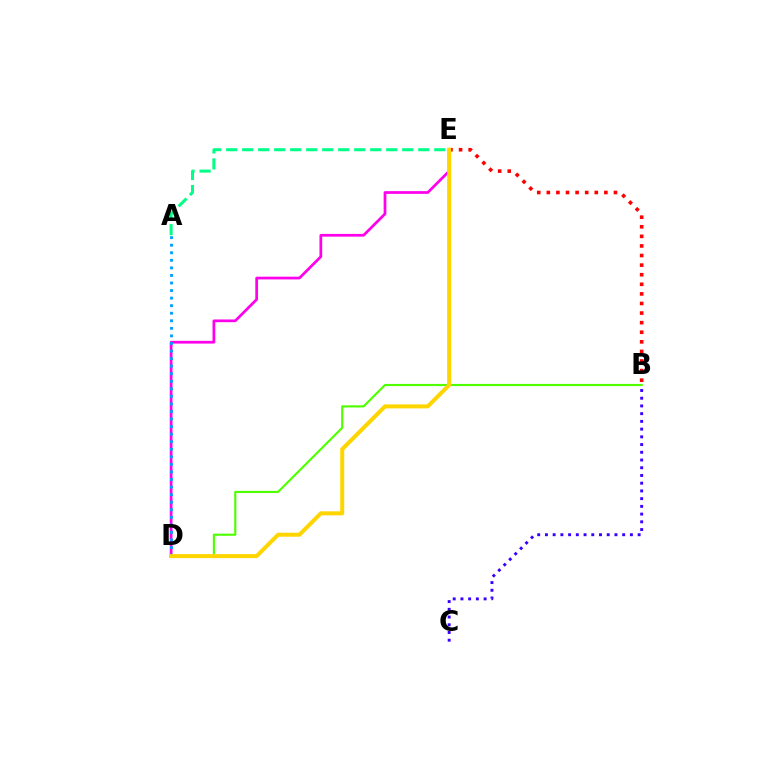{('D', 'E'): [{'color': '#ff00ed', 'line_style': 'solid', 'thickness': 1.97}, {'color': '#ffd500', 'line_style': 'solid', 'thickness': 2.88}], ('B', 'C'): [{'color': '#3700ff', 'line_style': 'dotted', 'thickness': 2.1}], ('B', 'D'): [{'color': '#4fff00', 'line_style': 'solid', 'thickness': 1.54}], ('B', 'E'): [{'color': '#ff0000', 'line_style': 'dotted', 'thickness': 2.61}], ('A', 'D'): [{'color': '#009eff', 'line_style': 'dotted', 'thickness': 2.05}], ('A', 'E'): [{'color': '#00ff86', 'line_style': 'dashed', 'thickness': 2.17}]}